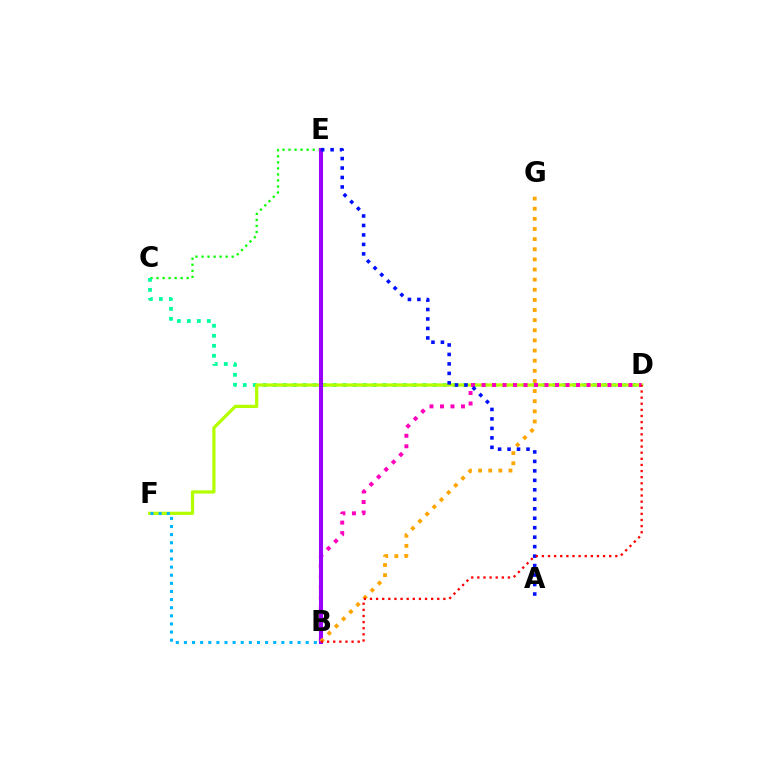{('C', 'E'): [{'color': '#08ff00', 'line_style': 'dotted', 'thickness': 1.64}], ('C', 'D'): [{'color': '#00ff9d', 'line_style': 'dotted', 'thickness': 2.72}], ('D', 'F'): [{'color': '#b3ff00', 'line_style': 'solid', 'thickness': 2.33}], ('B', 'D'): [{'color': '#ff00bd', 'line_style': 'dotted', 'thickness': 2.85}, {'color': '#ff0000', 'line_style': 'dotted', 'thickness': 1.66}], ('B', 'E'): [{'color': '#9b00ff', 'line_style': 'solid', 'thickness': 2.92}], ('B', 'F'): [{'color': '#00b5ff', 'line_style': 'dotted', 'thickness': 2.21}], ('B', 'G'): [{'color': '#ffa500', 'line_style': 'dotted', 'thickness': 2.75}], ('A', 'E'): [{'color': '#0010ff', 'line_style': 'dotted', 'thickness': 2.57}]}